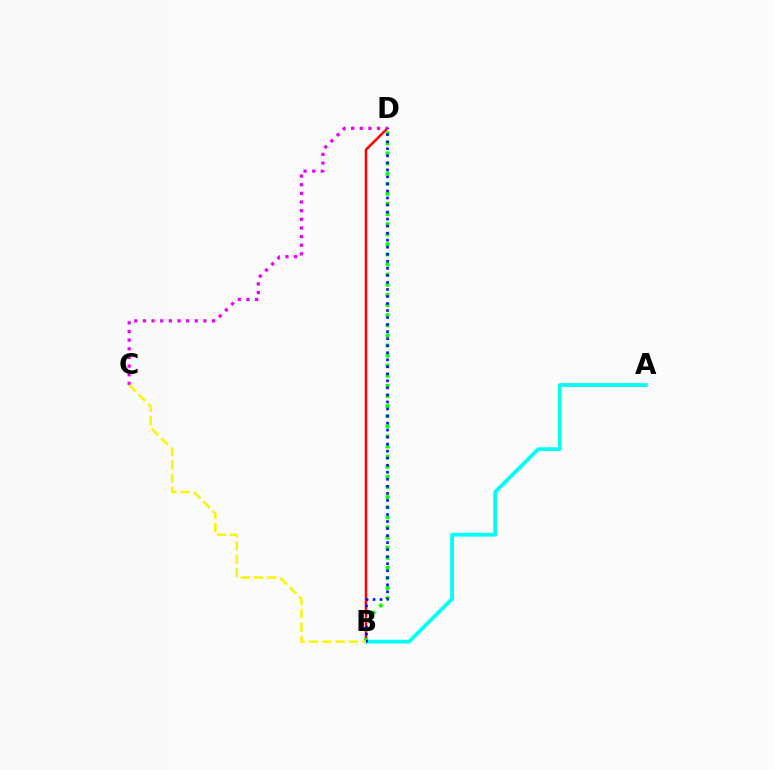{('B', 'D'): [{'color': '#ff0000', 'line_style': 'solid', 'thickness': 1.81}, {'color': '#08ff00', 'line_style': 'dotted', 'thickness': 2.75}, {'color': '#0010ff', 'line_style': 'dotted', 'thickness': 1.91}], ('C', 'D'): [{'color': '#ee00ff', 'line_style': 'dotted', 'thickness': 2.35}], ('A', 'B'): [{'color': '#00fff6', 'line_style': 'solid', 'thickness': 2.73}], ('B', 'C'): [{'color': '#fcf500', 'line_style': 'dashed', 'thickness': 1.81}]}